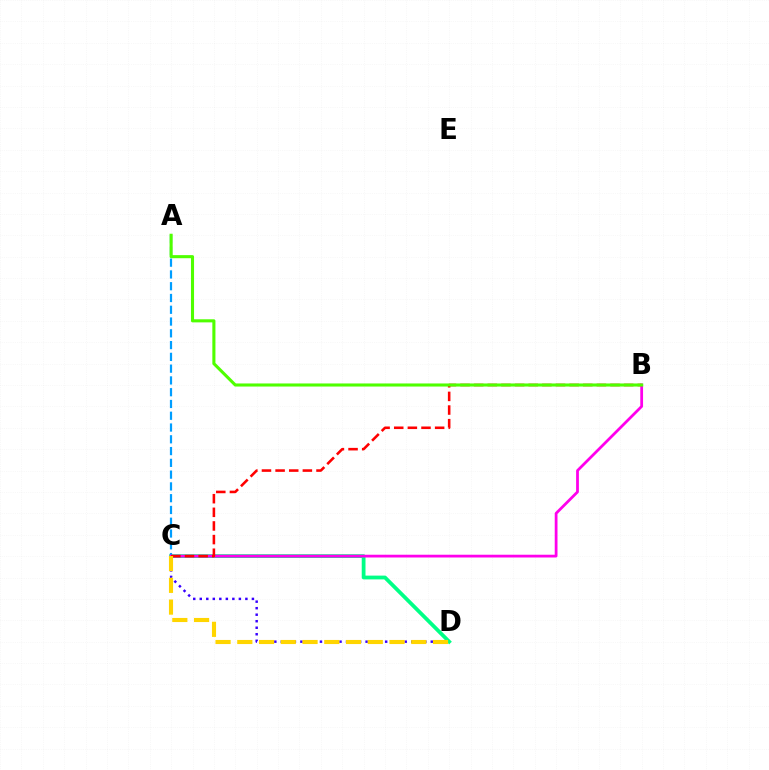{('C', 'D'): [{'color': '#00ff86', 'line_style': 'solid', 'thickness': 2.72}, {'color': '#3700ff', 'line_style': 'dotted', 'thickness': 1.77}, {'color': '#ffd500', 'line_style': 'dashed', 'thickness': 2.95}], ('A', 'C'): [{'color': '#009eff', 'line_style': 'dashed', 'thickness': 1.6}], ('B', 'C'): [{'color': '#ff00ed', 'line_style': 'solid', 'thickness': 2.0}, {'color': '#ff0000', 'line_style': 'dashed', 'thickness': 1.85}], ('A', 'B'): [{'color': '#4fff00', 'line_style': 'solid', 'thickness': 2.22}]}